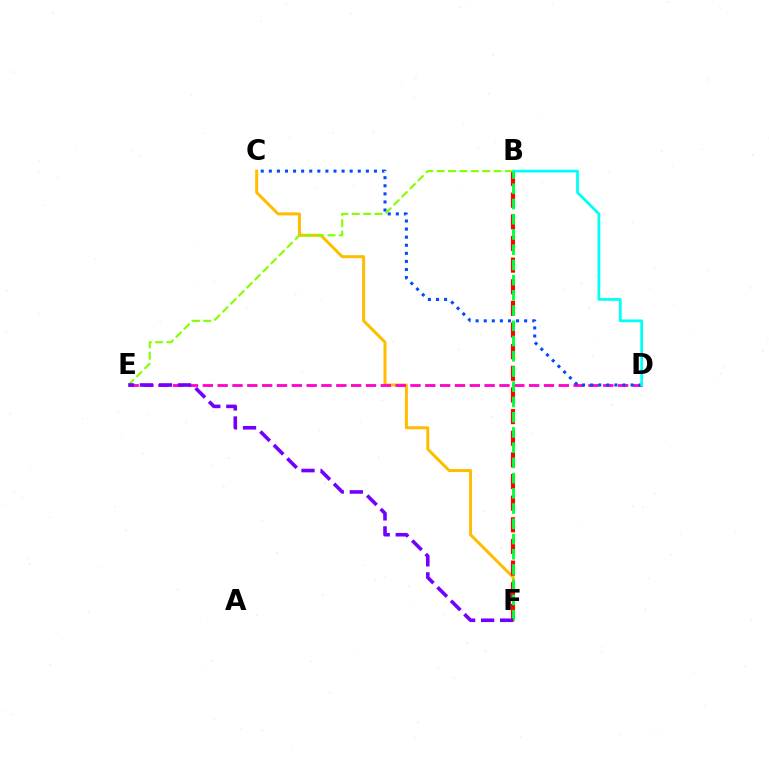{('C', 'F'): [{'color': '#ffbd00', 'line_style': 'solid', 'thickness': 2.16}], ('D', 'E'): [{'color': '#ff00cf', 'line_style': 'dashed', 'thickness': 2.01}], ('B', 'F'): [{'color': '#ff0000', 'line_style': 'dashed', 'thickness': 2.94}, {'color': '#00ff39', 'line_style': 'dashed', 'thickness': 2.07}], ('C', 'D'): [{'color': '#004bff', 'line_style': 'dotted', 'thickness': 2.2}], ('B', 'E'): [{'color': '#84ff00', 'line_style': 'dashed', 'thickness': 1.55}], ('B', 'D'): [{'color': '#00fff6', 'line_style': 'solid', 'thickness': 1.98}], ('E', 'F'): [{'color': '#7200ff', 'line_style': 'dashed', 'thickness': 2.59}]}